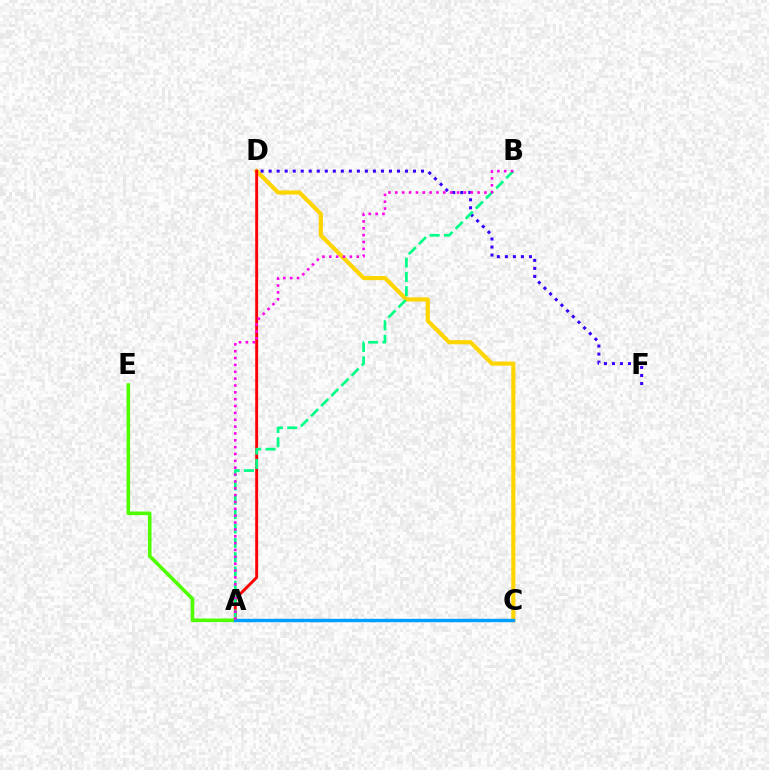{('C', 'D'): [{'color': '#ffd500', 'line_style': 'solid', 'thickness': 3.0}], ('D', 'F'): [{'color': '#3700ff', 'line_style': 'dotted', 'thickness': 2.18}], ('A', 'D'): [{'color': '#ff0000', 'line_style': 'solid', 'thickness': 2.1}], ('A', 'B'): [{'color': '#00ff86', 'line_style': 'dashed', 'thickness': 1.95}, {'color': '#ff00ed', 'line_style': 'dotted', 'thickness': 1.86}], ('A', 'E'): [{'color': '#4fff00', 'line_style': 'solid', 'thickness': 2.6}], ('A', 'C'): [{'color': '#009eff', 'line_style': 'solid', 'thickness': 2.45}]}